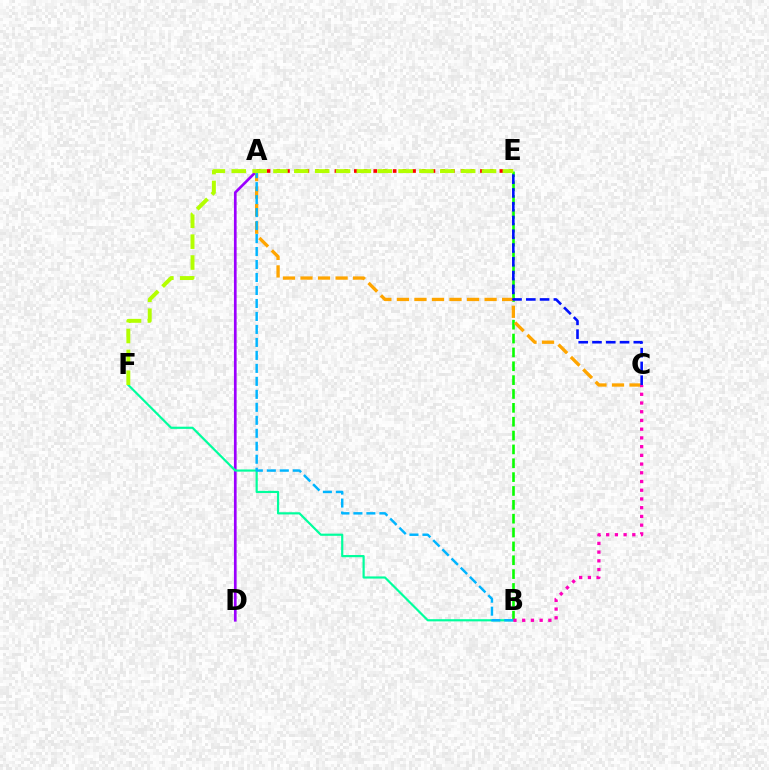{('A', 'D'): [{'color': '#9b00ff', 'line_style': 'solid', 'thickness': 1.94}], ('B', 'E'): [{'color': '#08ff00', 'line_style': 'dashed', 'thickness': 1.88}], ('A', 'C'): [{'color': '#ffa500', 'line_style': 'dashed', 'thickness': 2.38}], ('B', 'F'): [{'color': '#00ff9d', 'line_style': 'solid', 'thickness': 1.57}], ('A', 'B'): [{'color': '#00b5ff', 'line_style': 'dashed', 'thickness': 1.76}], ('A', 'E'): [{'color': '#ff0000', 'line_style': 'dotted', 'thickness': 2.64}], ('B', 'C'): [{'color': '#ff00bd', 'line_style': 'dotted', 'thickness': 2.37}], ('C', 'E'): [{'color': '#0010ff', 'line_style': 'dashed', 'thickness': 1.87}], ('E', 'F'): [{'color': '#b3ff00', 'line_style': 'dashed', 'thickness': 2.83}]}